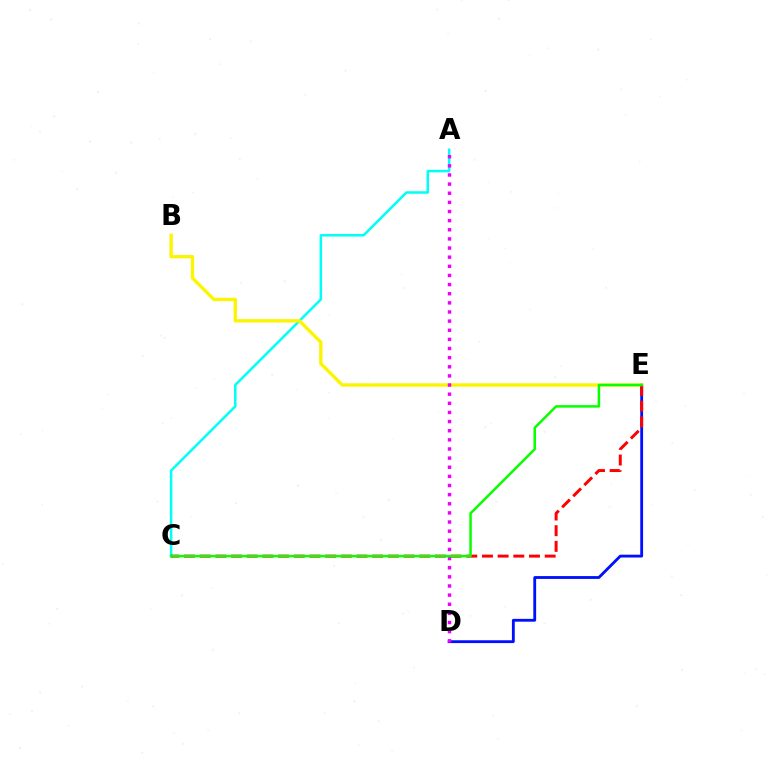{('D', 'E'): [{'color': '#0010ff', 'line_style': 'solid', 'thickness': 2.04}], ('A', 'C'): [{'color': '#00fff6', 'line_style': 'solid', 'thickness': 1.81}], ('B', 'E'): [{'color': '#fcf500', 'line_style': 'solid', 'thickness': 2.41}], ('C', 'E'): [{'color': '#ff0000', 'line_style': 'dashed', 'thickness': 2.13}, {'color': '#08ff00', 'line_style': 'solid', 'thickness': 1.8}], ('A', 'D'): [{'color': '#ee00ff', 'line_style': 'dotted', 'thickness': 2.48}]}